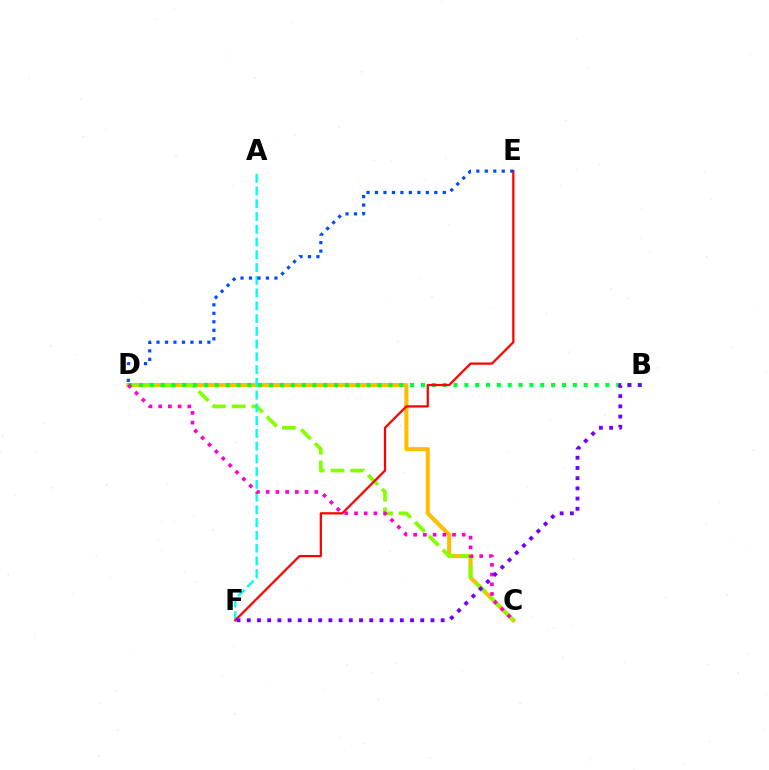{('C', 'D'): [{'color': '#ffbd00', 'line_style': 'solid', 'thickness': 2.94}, {'color': '#84ff00', 'line_style': 'dashed', 'thickness': 2.68}, {'color': '#ff00cf', 'line_style': 'dotted', 'thickness': 2.64}], ('A', 'F'): [{'color': '#00fff6', 'line_style': 'dashed', 'thickness': 1.73}], ('B', 'D'): [{'color': '#00ff39', 'line_style': 'dotted', 'thickness': 2.95}], ('E', 'F'): [{'color': '#ff0000', 'line_style': 'solid', 'thickness': 1.62}], ('B', 'F'): [{'color': '#7200ff', 'line_style': 'dotted', 'thickness': 2.77}], ('D', 'E'): [{'color': '#004bff', 'line_style': 'dotted', 'thickness': 2.3}]}